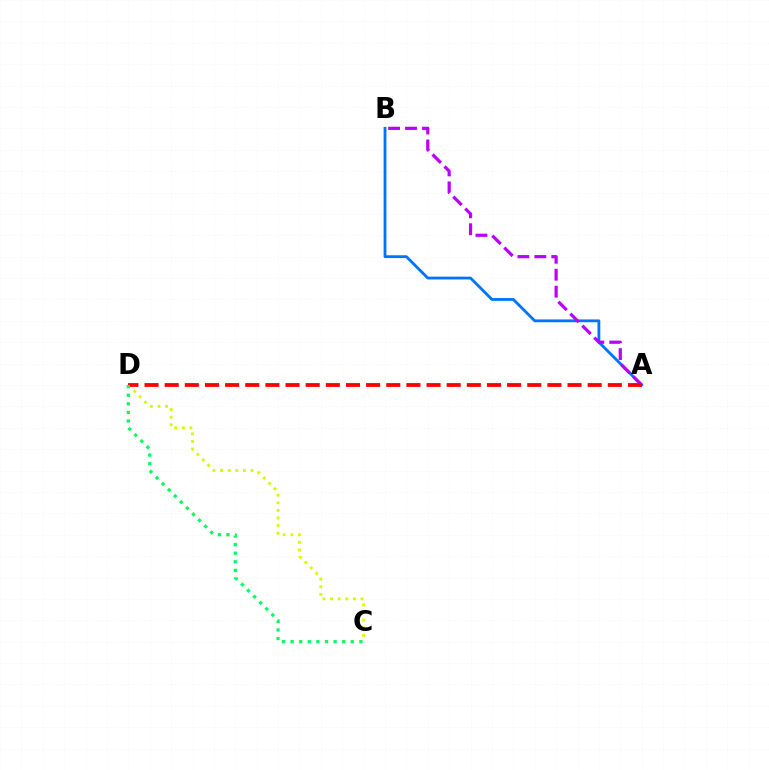{('C', 'D'): [{'color': '#d1ff00', 'line_style': 'dotted', 'thickness': 2.07}, {'color': '#00ff5c', 'line_style': 'dotted', 'thickness': 2.33}], ('A', 'B'): [{'color': '#0074ff', 'line_style': 'solid', 'thickness': 2.03}, {'color': '#b900ff', 'line_style': 'dashed', 'thickness': 2.3}], ('A', 'D'): [{'color': '#ff0000', 'line_style': 'dashed', 'thickness': 2.74}]}